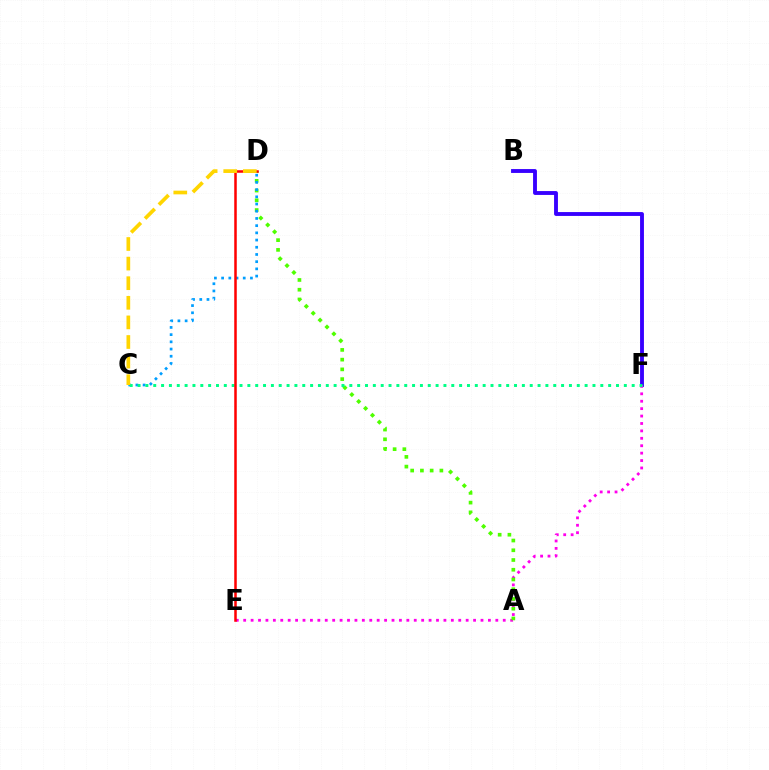{('B', 'F'): [{'color': '#3700ff', 'line_style': 'solid', 'thickness': 2.78}], ('E', 'F'): [{'color': '#ff00ed', 'line_style': 'dotted', 'thickness': 2.01}], ('A', 'D'): [{'color': '#4fff00', 'line_style': 'dotted', 'thickness': 2.65}], ('C', 'D'): [{'color': '#009eff', 'line_style': 'dotted', 'thickness': 1.96}, {'color': '#ffd500', 'line_style': 'dashed', 'thickness': 2.66}], ('C', 'F'): [{'color': '#00ff86', 'line_style': 'dotted', 'thickness': 2.13}], ('D', 'E'): [{'color': '#ff0000', 'line_style': 'solid', 'thickness': 1.82}]}